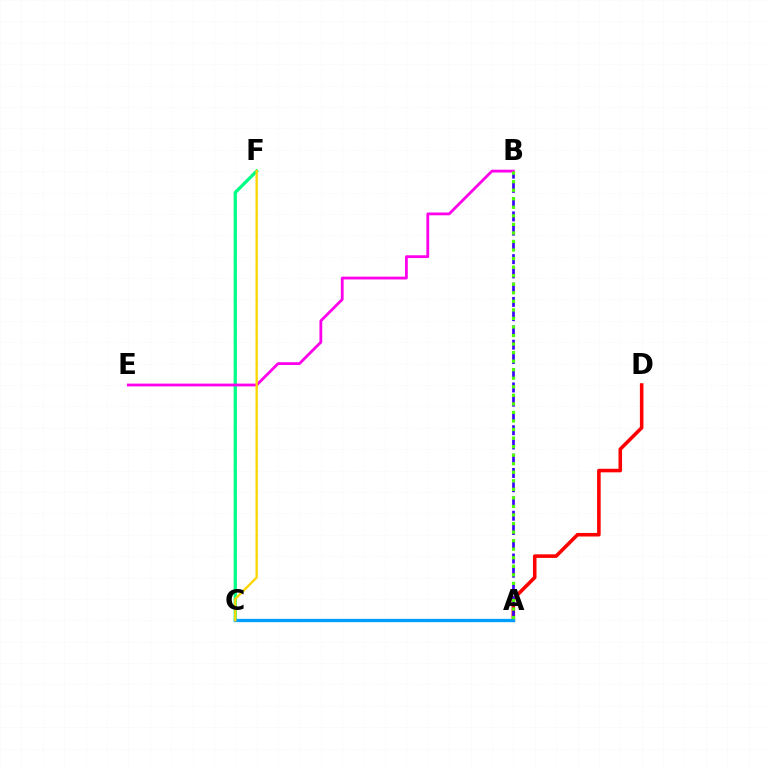{('C', 'F'): [{'color': '#00ff86', 'line_style': 'solid', 'thickness': 2.36}, {'color': '#ffd500', 'line_style': 'solid', 'thickness': 1.68}], ('A', 'D'): [{'color': '#ff0000', 'line_style': 'solid', 'thickness': 2.56}], ('A', 'B'): [{'color': '#3700ff', 'line_style': 'dashed', 'thickness': 1.94}, {'color': '#4fff00', 'line_style': 'dotted', 'thickness': 2.32}], ('B', 'E'): [{'color': '#ff00ed', 'line_style': 'solid', 'thickness': 2.02}], ('A', 'C'): [{'color': '#009eff', 'line_style': 'solid', 'thickness': 2.38}]}